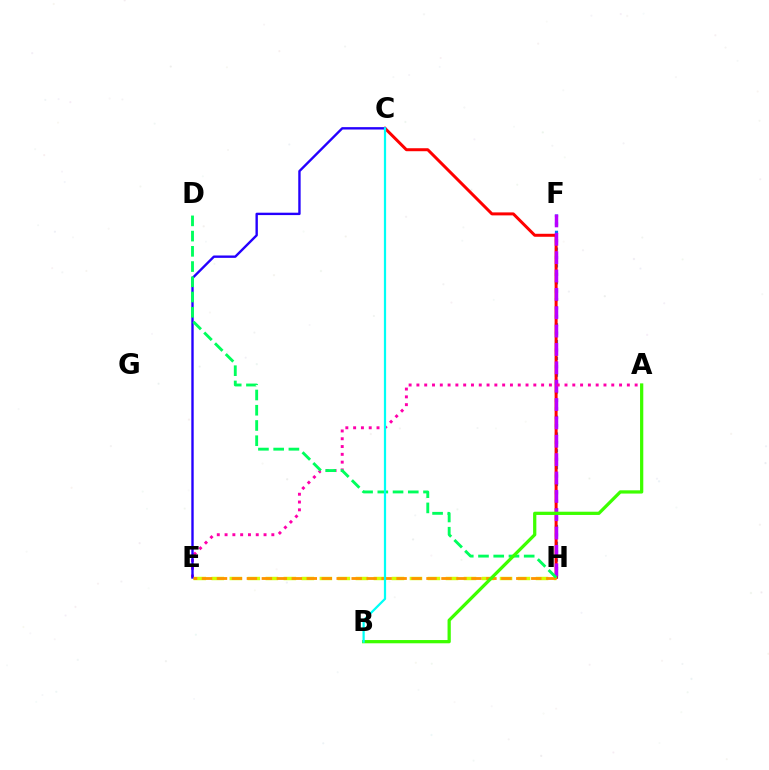{('F', 'H'): [{'color': '#0074ff', 'line_style': 'dotted', 'thickness': 2.28}, {'color': '#b900ff', 'line_style': 'dashed', 'thickness': 2.49}], ('C', 'H'): [{'color': '#ff0000', 'line_style': 'solid', 'thickness': 2.15}], ('E', 'H'): [{'color': '#d1ff00', 'line_style': 'dashed', 'thickness': 2.45}, {'color': '#ff9400', 'line_style': 'dashed', 'thickness': 2.03}], ('A', 'E'): [{'color': '#ff00ac', 'line_style': 'dotted', 'thickness': 2.12}], ('C', 'E'): [{'color': '#2500ff', 'line_style': 'solid', 'thickness': 1.72}], ('D', 'H'): [{'color': '#00ff5c', 'line_style': 'dashed', 'thickness': 2.07}], ('A', 'B'): [{'color': '#3dff00', 'line_style': 'solid', 'thickness': 2.34}], ('B', 'C'): [{'color': '#00fff6', 'line_style': 'solid', 'thickness': 1.61}]}